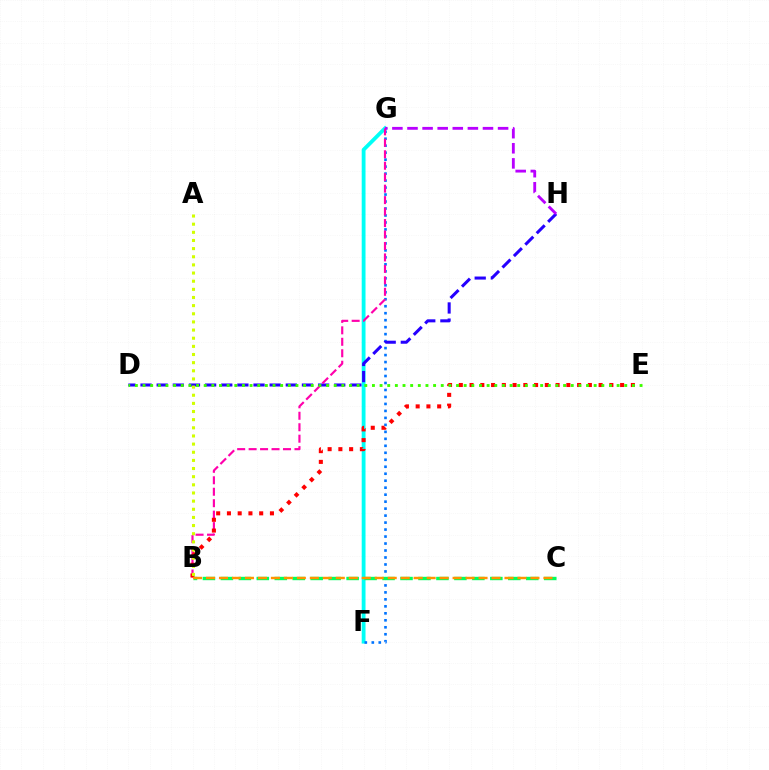{('F', 'G'): [{'color': '#00fff6', 'line_style': 'solid', 'thickness': 2.75}, {'color': '#0074ff', 'line_style': 'dotted', 'thickness': 1.9}], ('D', 'H'): [{'color': '#2500ff', 'line_style': 'dashed', 'thickness': 2.19}], ('B', 'G'): [{'color': '#ff00ac', 'line_style': 'dashed', 'thickness': 1.56}], ('B', 'E'): [{'color': '#ff0000', 'line_style': 'dotted', 'thickness': 2.92}], ('G', 'H'): [{'color': '#b900ff', 'line_style': 'dashed', 'thickness': 2.05}], ('A', 'B'): [{'color': '#d1ff00', 'line_style': 'dotted', 'thickness': 2.21}], ('B', 'C'): [{'color': '#00ff5c', 'line_style': 'dashed', 'thickness': 2.44}, {'color': '#ff9400', 'line_style': 'dashed', 'thickness': 1.76}], ('D', 'E'): [{'color': '#3dff00', 'line_style': 'dotted', 'thickness': 2.08}]}